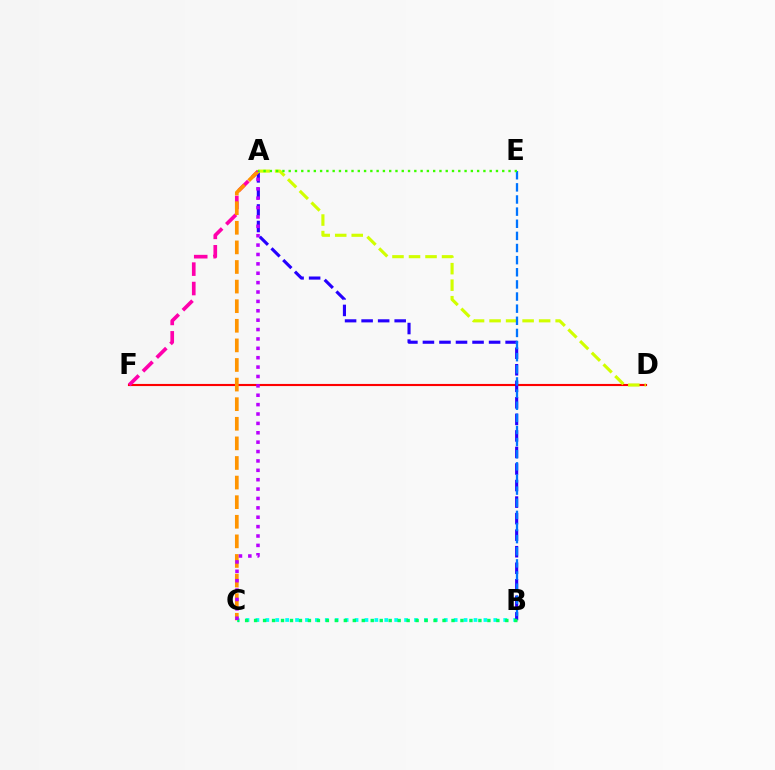{('D', 'F'): [{'color': '#ff0000', 'line_style': 'solid', 'thickness': 1.53}], ('B', 'C'): [{'color': '#00fff6', 'line_style': 'dotted', 'thickness': 2.69}, {'color': '#00ff5c', 'line_style': 'dotted', 'thickness': 2.44}], ('A', 'B'): [{'color': '#2500ff', 'line_style': 'dashed', 'thickness': 2.25}], ('A', 'F'): [{'color': '#ff00ac', 'line_style': 'dashed', 'thickness': 2.64}], ('A', 'C'): [{'color': '#ff9400', 'line_style': 'dashed', 'thickness': 2.66}, {'color': '#b900ff', 'line_style': 'dotted', 'thickness': 2.55}], ('A', 'D'): [{'color': '#d1ff00', 'line_style': 'dashed', 'thickness': 2.24}], ('B', 'E'): [{'color': '#0074ff', 'line_style': 'dashed', 'thickness': 1.65}], ('A', 'E'): [{'color': '#3dff00', 'line_style': 'dotted', 'thickness': 1.71}]}